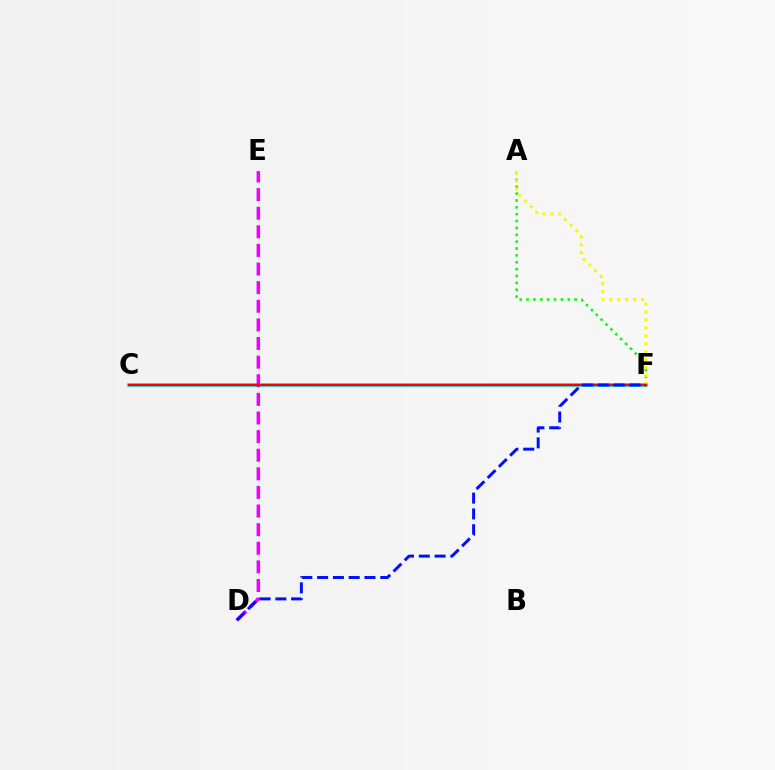{('A', 'F'): [{'color': '#08ff00', 'line_style': 'dotted', 'thickness': 1.87}, {'color': '#fcf500', 'line_style': 'dotted', 'thickness': 2.16}], ('C', 'F'): [{'color': '#00fff6', 'line_style': 'solid', 'thickness': 2.8}, {'color': '#ff0000', 'line_style': 'solid', 'thickness': 1.71}], ('D', 'E'): [{'color': '#ee00ff', 'line_style': 'dashed', 'thickness': 2.53}], ('D', 'F'): [{'color': '#0010ff', 'line_style': 'dashed', 'thickness': 2.14}]}